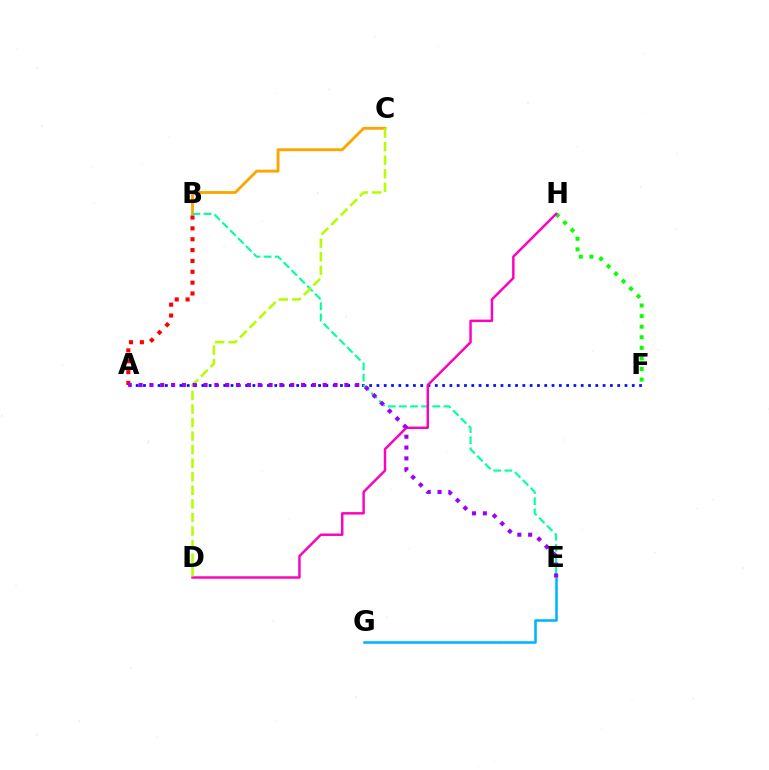{('B', 'C'): [{'color': '#ffa500', 'line_style': 'solid', 'thickness': 2.06}], ('F', 'H'): [{'color': '#08ff00', 'line_style': 'dotted', 'thickness': 2.88}], ('A', 'F'): [{'color': '#0010ff', 'line_style': 'dotted', 'thickness': 1.98}], ('B', 'E'): [{'color': '#00ff9d', 'line_style': 'dashed', 'thickness': 1.51}], ('D', 'H'): [{'color': '#ff00bd', 'line_style': 'solid', 'thickness': 1.77}], ('C', 'D'): [{'color': '#b3ff00', 'line_style': 'dashed', 'thickness': 1.84}], ('A', 'B'): [{'color': '#ff0000', 'line_style': 'dotted', 'thickness': 2.95}], ('E', 'G'): [{'color': '#00b5ff', 'line_style': 'solid', 'thickness': 1.84}], ('A', 'E'): [{'color': '#9b00ff', 'line_style': 'dotted', 'thickness': 2.94}]}